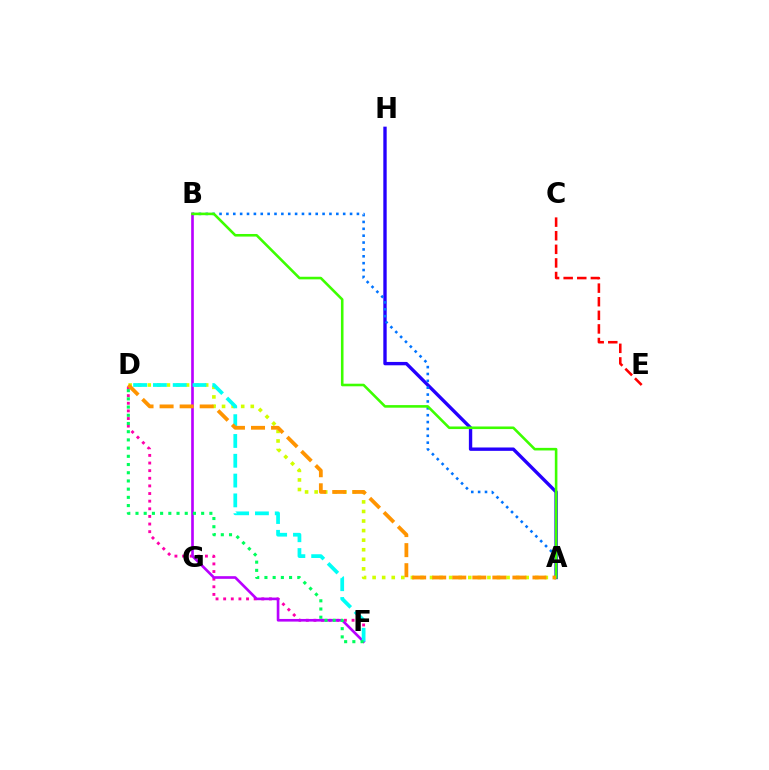{('C', 'E'): [{'color': '#ff0000', 'line_style': 'dashed', 'thickness': 1.85}], ('A', 'D'): [{'color': '#d1ff00', 'line_style': 'dotted', 'thickness': 2.6}, {'color': '#ff9400', 'line_style': 'dashed', 'thickness': 2.72}], ('A', 'H'): [{'color': '#2500ff', 'line_style': 'solid', 'thickness': 2.42}], ('A', 'B'): [{'color': '#0074ff', 'line_style': 'dotted', 'thickness': 1.87}, {'color': '#3dff00', 'line_style': 'solid', 'thickness': 1.86}], ('D', 'F'): [{'color': '#ff00ac', 'line_style': 'dotted', 'thickness': 2.07}, {'color': '#00fff6', 'line_style': 'dashed', 'thickness': 2.69}, {'color': '#00ff5c', 'line_style': 'dotted', 'thickness': 2.23}], ('B', 'F'): [{'color': '#b900ff', 'line_style': 'solid', 'thickness': 1.91}]}